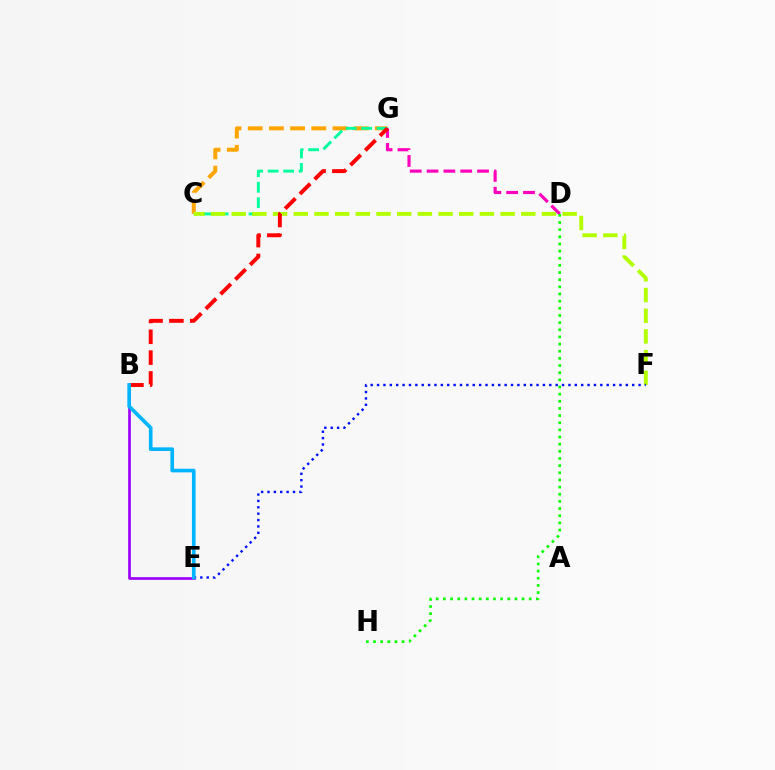{('C', 'G'): [{'color': '#ffa500', 'line_style': 'dashed', 'thickness': 2.88}, {'color': '#00ff9d', 'line_style': 'dashed', 'thickness': 2.1}], ('C', 'F'): [{'color': '#b3ff00', 'line_style': 'dashed', 'thickness': 2.81}], ('E', 'F'): [{'color': '#0010ff', 'line_style': 'dotted', 'thickness': 1.73}], ('B', 'E'): [{'color': '#9b00ff', 'line_style': 'solid', 'thickness': 1.94}, {'color': '#00b5ff', 'line_style': 'solid', 'thickness': 2.63}], ('D', 'G'): [{'color': '#ff00bd', 'line_style': 'dashed', 'thickness': 2.29}], ('B', 'G'): [{'color': '#ff0000', 'line_style': 'dashed', 'thickness': 2.83}], ('D', 'H'): [{'color': '#08ff00', 'line_style': 'dotted', 'thickness': 1.94}]}